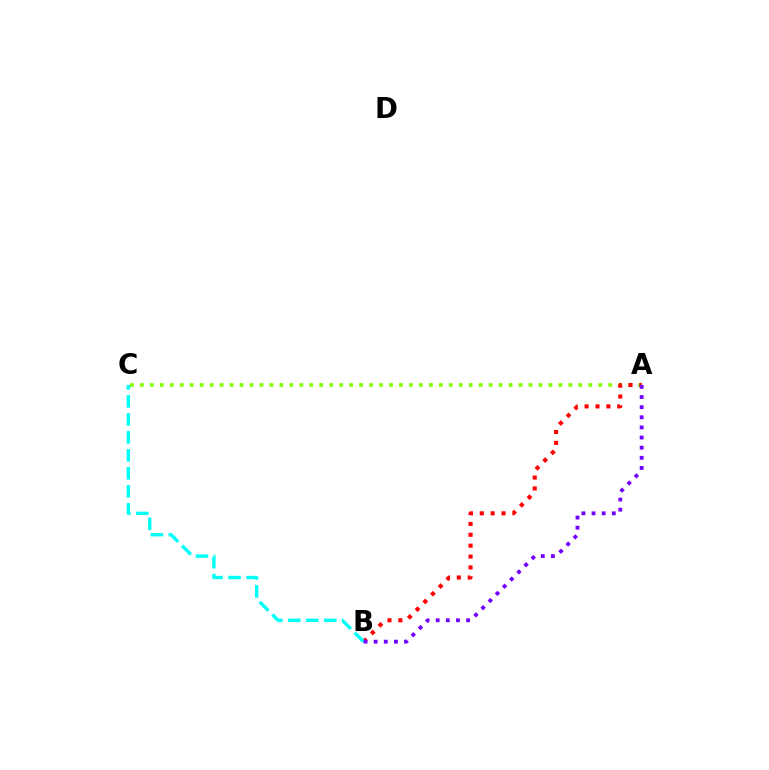{('A', 'C'): [{'color': '#84ff00', 'line_style': 'dotted', 'thickness': 2.71}], ('A', 'B'): [{'color': '#ff0000', 'line_style': 'dotted', 'thickness': 2.96}, {'color': '#7200ff', 'line_style': 'dotted', 'thickness': 2.75}], ('B', 'C'): [{'color': '#00fff6', 'line_style': 'dashed', 'thickness': 2.44}]}